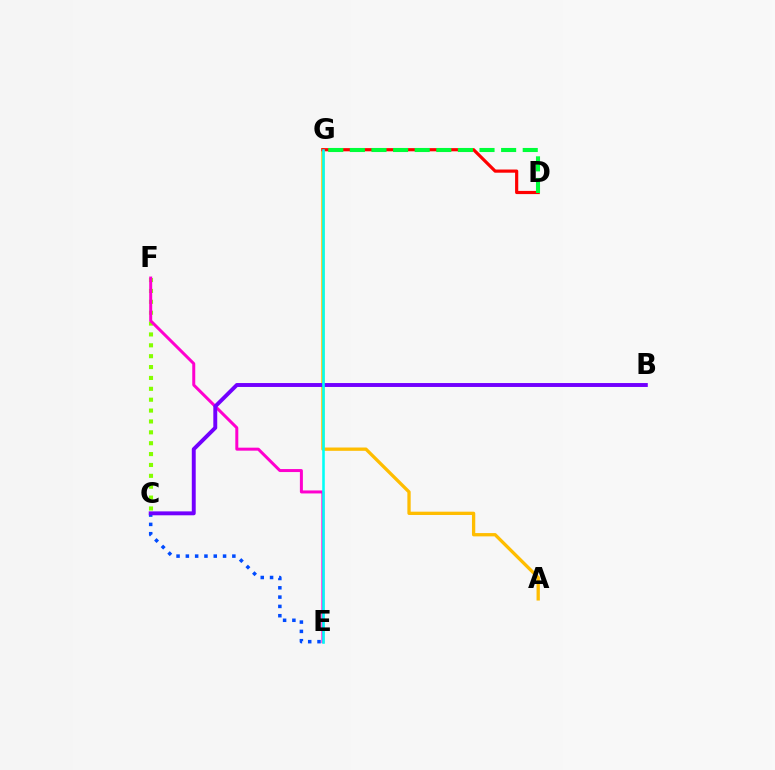{('A', 'G'): [{'color': '#ffbd00', 'line_style': 'solid', 'thickness': 2.37}], ('C', 'F'): [{'color': '#84ff00', 'line_style': 'dotted', 'thickness': 2.96}], ('E', 'F'): [{'color': '#ff00cf', 'line_style': 'solid', 'thickness': 2.16}], ('C', 'E'): [{'color': '#004bff', 'line_style': 'dotted', 'thickness': 2.53}], ('D', 'G'): [{'color': '#ff0000', 'line_style': 'solid', 'thickness': 2.29}, {'color': '#00ff39', 'line_style': 'dashed', 'thickness': 2.94}], ('B', 'C'): [{'color': '#7200ff', 'line_style': 'solid', 'thickness': 2.82}], ('E', 'G'): [{'color': '#00fff6', 'line_style': 'solid', 'thickness': 1.86}]}